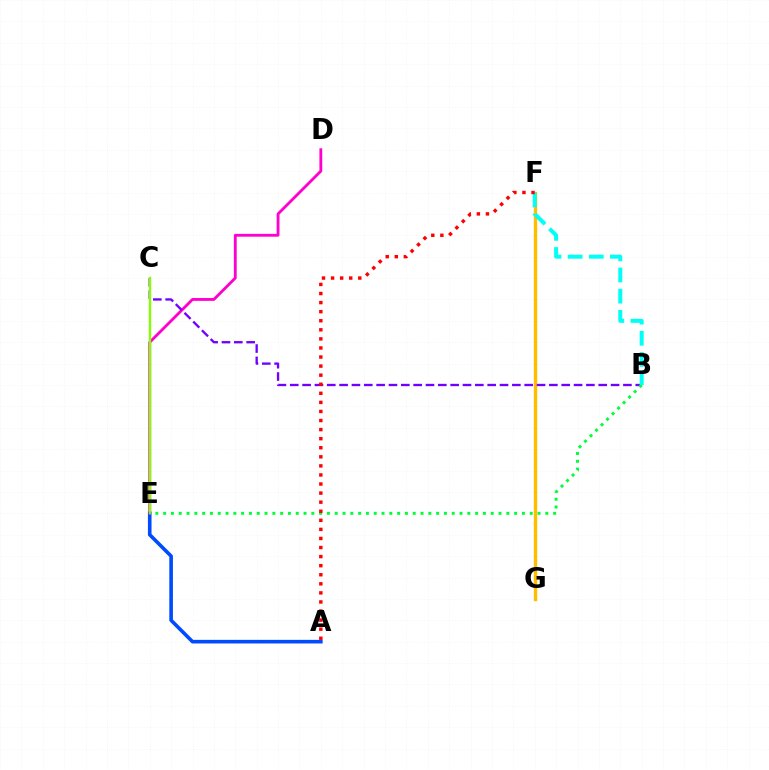{('F', 'G'): [{'color': '#ffbd00', 'line_style': 'solid', 'thickness': 2.44}], ('A', 'E'): [{'color': '#004bff', 'line_style': 'solid', 'thickness': 2.6}], ('D', 'E'): [{'color': '#ff00cf', 'line_style': 'solid', 'thickness': 2.04}], ('B', 'C'): [{'color': '#7200ff', 'line_style': 'dashed', 'thickness': 1.68}], ('C', 'E'): [{'color': '#84ff00', 'line_style': 'solid', 'thickness': 1.71}], ('B', 'E'): [{'color': '#00ff39', 'line_style': 'dotted', 'thickness': 2.12}], ('B', 'F'): [{'color': '#00fff6', 'line_style': 'dashed', 'thickness': 2.87}], ('A', 'F'): [{'color': '#ff0000', 'line_style': 'dotted', 'thickness': 2.46}]}